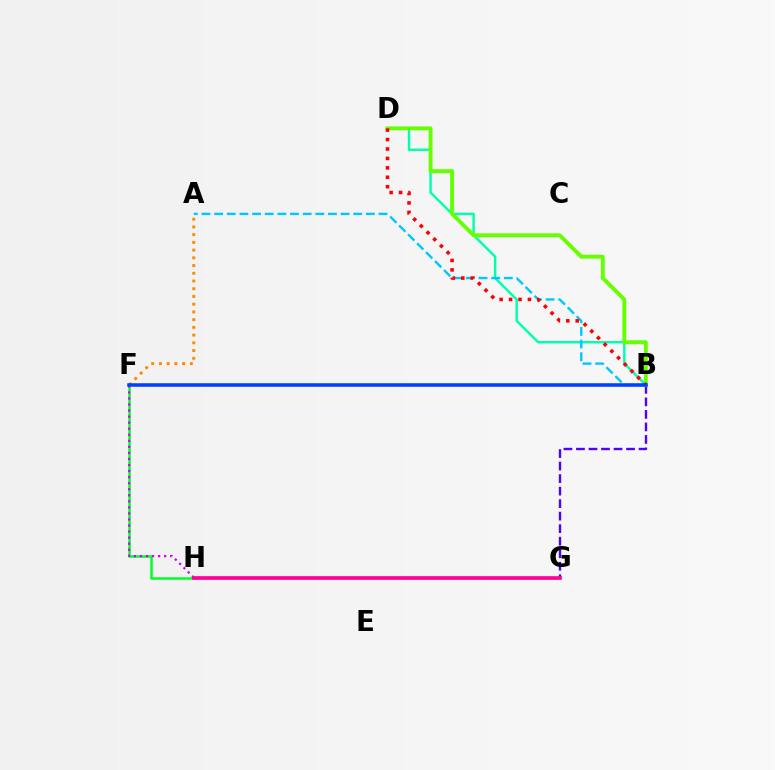{('B', 'G'): [{'color': '#4f00ff', 'line_style': 'dashed', 'thickness': 1.7}], ('B', 'D'): [{'color': '#00ffaf', 'line_style': 'solid', 'thickness': 1.75}, {'color': '#66ff00', 'line_style': 'solid', 'thickness': 2.8}, {'color': '#ff0000', 'line_style': 'dotted', 'thickness': 2.56}], ('F', 'H'): [{'color': '#00ff27', 'line_style': 'solid', 'thickness': 1.81}, {'color': '#d600ff', 'line_style': 'dotted', 'thickness': 1.64}], ('A', 'F'): [{'color': '#ff8800', 'line_style': 'dotted', 'thickness': 2.1}], ('A', 'B'): [{'color': '#00c7ff', 'line_style': 'dashed', 'thickness': 1.72}], ('G', 'H'): [{'color': '#eeff00', 'line_style': 'solid', 'thickness': 1.83}, {'color': '#ff00a0', 'line_style': 'solid', 'thickness': 2.65}], ('B', 'F'): [{'color': '#003fff', 'line_style': 'solid', 'thickness': 2.55}]}